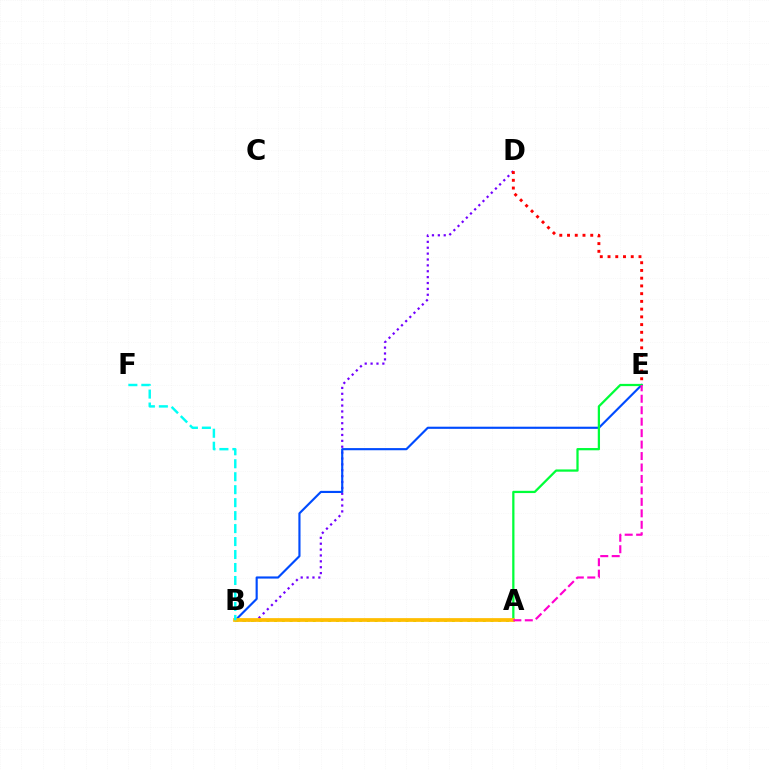{('B', 'D'): [{'color': '#7200ff', 'line_style': 'dotted', 'thickness': 1.6}], ('B', 'E'): [{'color': '#004bff', 'line_style': 'solid', 'thickness': 1.55}], ('A', 'B'): [{'color': '#84ff00', 'line_style': 'dotted', 'thickness': 2.1}, {'color': '#ffbd00', 'line_style': 'solid', 'thickness': 2.69}], ('A', 'E'): [{'color': '#00ff39', 'line_style': 'solid', 'thickness': 1.62}, {'color': '#ff00cf', 'line_style': 'dashed', 'thickness': 1.56}], ('B', 'F'): [{'color': '#00fff6', 'line_style': 'dashed', 'thickness': 1.76}], ('D', 'E'): [{'color': '#ff0000', 'line_style': 'dotted', 'thickness': 2.1}]}